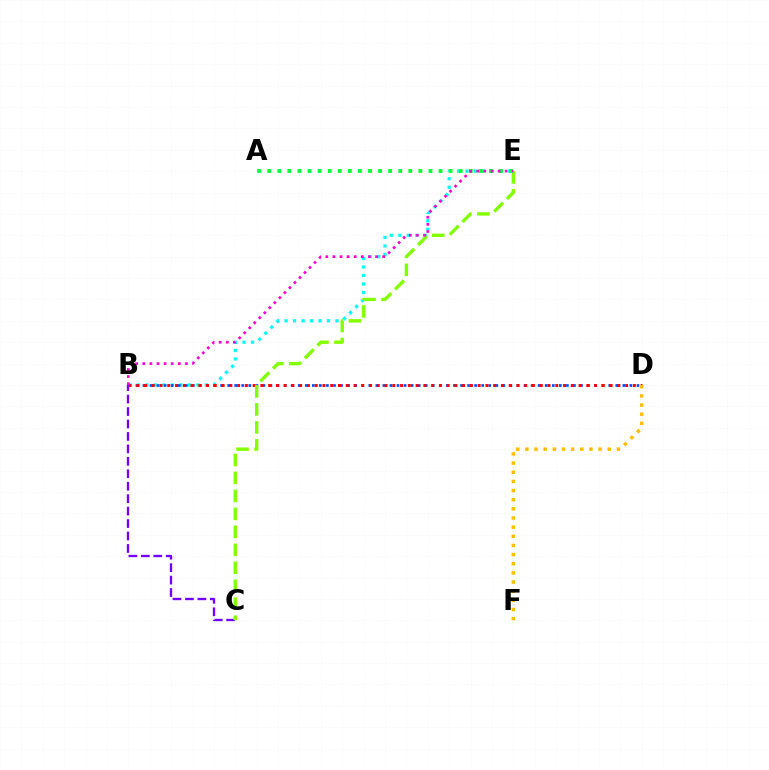{('B', 'E'): [{'color': '#00fff6', 'line_style': 'dotted', 'thickness': 2.31}, {'color': '#ff00cf', 'line_style': 'dotted', 'thickness': 1.93}], ('B', 'D'): [{'color': '#004bff', 'line_style': 'dotted', 'thickness': 1.92}, {'color': '#ff0000', 'line_style': 'dotted', 'thickness': 2.11}], ('B', 'C'): [{'color': '#7200ff', 'line_style': 'dashed', 'thickness': 1.69}], ('C', 'E'): [{'color': '#84ff00', 'line_style': 'dashed', 'thickness': 2.44}], ('A', 'E'): [{'color': '#00ff39', 'line_style': 'dotted', 'thickness': 2.74}], ('D', 'F'): [{'color': '#ffbd00', 'line_style': 'dotted', 'thickness': 2.49}]}